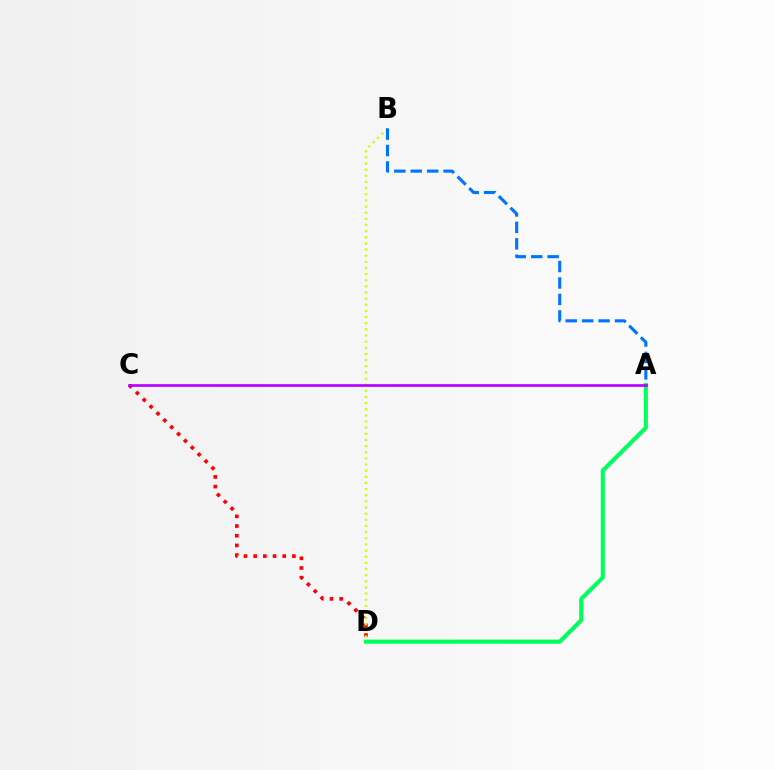{('C', 'D'): [{'color': '#ff0000', 'line_style': 'dotted', 'thickness': 2.63}], ('B', 'D'): [{'color': '#d1ff00', 'line_style': 'dotted', 'thickness': 1.67}], ('A', 'D'): [{'color': '#00ff5c', 'line_style': 'solid', 'thickness': 2.96}], ('A', 'B'): [{'color': '#0074ff', 'line_style': 'dashed', 'thickness': 2.23}], ('A', 'C'): [{'color': '#b900ff', 'line_style': 'solid', 'thickness': 1.93}]}